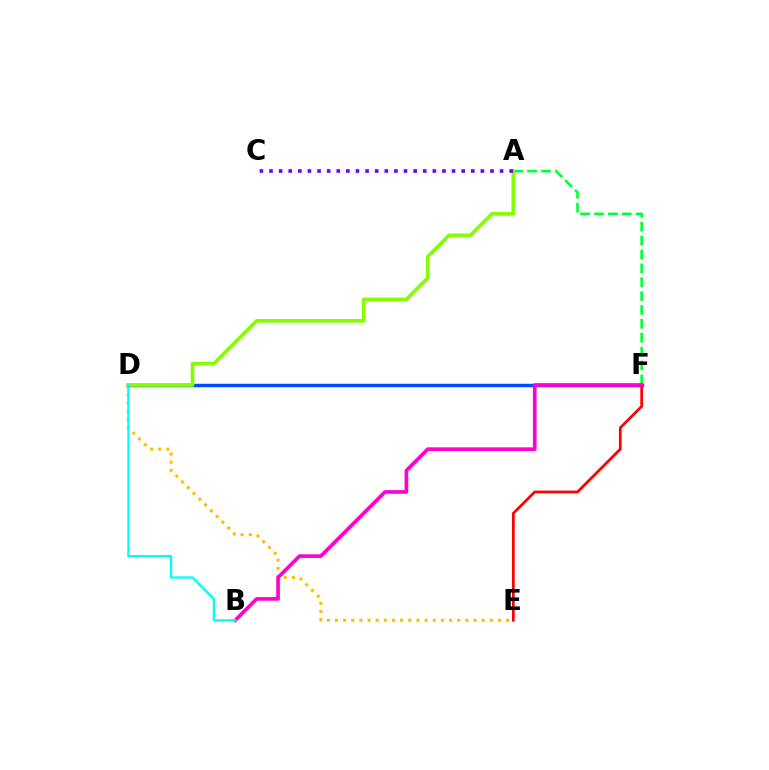{('D', 'E'): [{'color': '#ffbd00', 'line_style': 'dotted', 'thickness': 2.21}], ('D', 'F'): [{'color': '#004bff', 'line_style': 'solid', 'thickness': 2.51}], ('E', 'F'): [{'color': '#ff0000', 'line_style': 'solid', 'thickness': 1.97}], ('A', 'F'): [{'color': '#00ff39', 'line_style': 'dashed', 'thickness': 1.89}], ('B', 'F'): [{'color': '#ff00cf', 'line_style': 'solid', 'thickness': 2.63}], ('A', 'D'): [{'color': '#84ff00', 'line_style': 'solid', 'thickness': 2.66}], ('B', 'D'): [{'color': '#00fff6', 'line_style': 'solid', 'thickness': 1.61}], ('A', 'C'): [{'color': '#7200ff', 'line_style': 'dotted', 'thickness': 2.61}]}